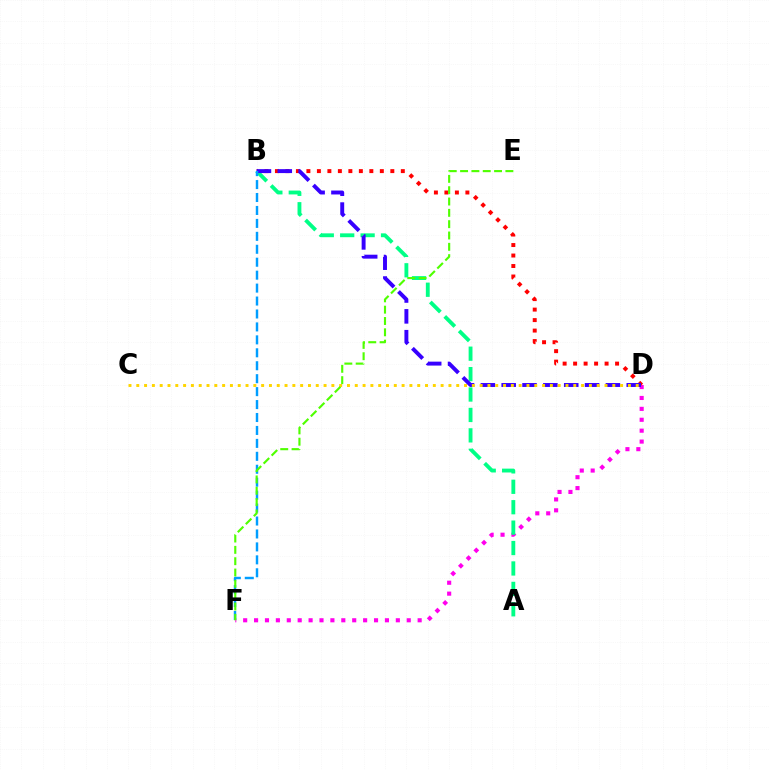{('D', 'F'): [{'color': '#ff00ed', 'line_style': 'dotted', 'thickness': 2.96}], ('B', 'D'): [{'color': '#ff0000', 'line_style': 'dotted', 'thickness': 2.85}, {'color': '#3700ff', 'line_style': 'dashed', 'thickness': 2.83}], ('A', 'B'): [{'color': '#00ff86', 'line_style': 'dashed', 'thickness': 2.77}], ('C', 'D'): [{'color': '#ffd500', 'line_style': 'dotted', 'thickness': 2.12}], ('B', 'F'): [{'color': '#009eff', 'line_style': 'dashed', 'thickness': 1.76}], ('E', 'F'): [{'color': '#4fff00', 'line_style': 'dashed', 'thickness': 1.54}]}